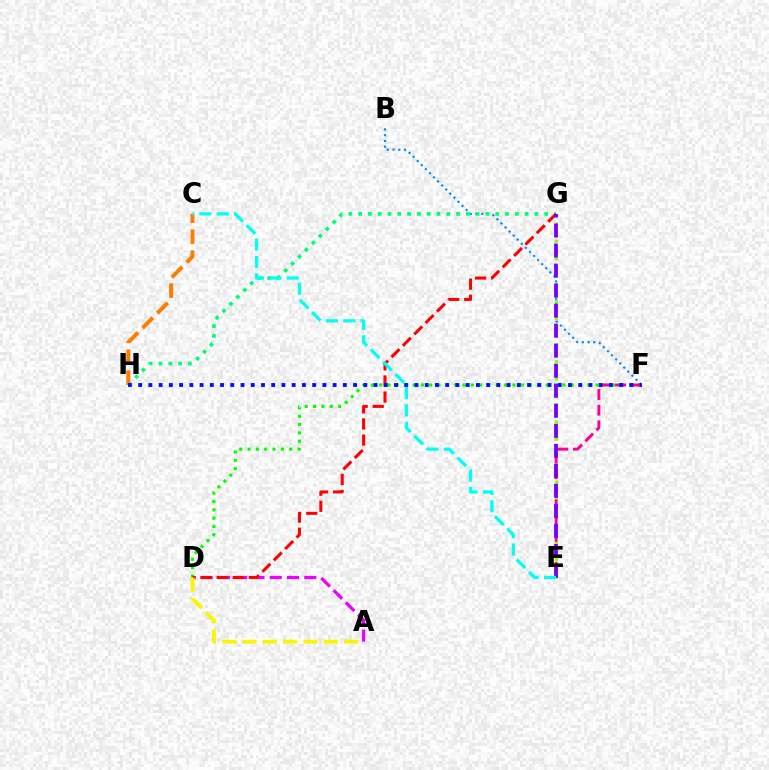{('A', 'D'): [{'color': '#ee00ff', 'line_style': 'dashed', 'thickness': 2.35}, {'color': '#fcf500', 'line_style': 'dashed', 'thickness': 2.76}], ('E', 'G'): [{'color': '#84ff00', 'line_style': 'dotted', 'thickness': 2.34}, {'color': '#7200ff', 'line_style': 'dashed', 'thickness': 2.72}], ('B', 'F'): [{'color': '#008cff', 'line_style': 'dotted', 'thickness': 1.57}], ('D', 'F'): [{'color': '#08ff00', 'line_style': 'dotted', 'thickness': 2.26}], ('G', 'H'): [{'color': '#00ff74', 'line_style': 'dotted', 'thickness': 2.66}], ('D', 'G'): [{'color': '#ff0000', 'line_style': 'dashed', 'thickness': 2.19}], ('E', 'F'): [{'color': '#ff0094', 'line_style': 'dashed', 'thickness': 2.12}], ('C', 'H'): [{'color': '#ff7c00', 'line_style': 'dashed', 'thickness': 2.85}], ('F', 'H'): [{'color': '#0010ff', 'line_style': 'dotted', 'thickness': 2.78}], ('C', 'E'): [{'color': '#00fff6', 'line_style': 'dashed', 'thickness': 2.36}]}